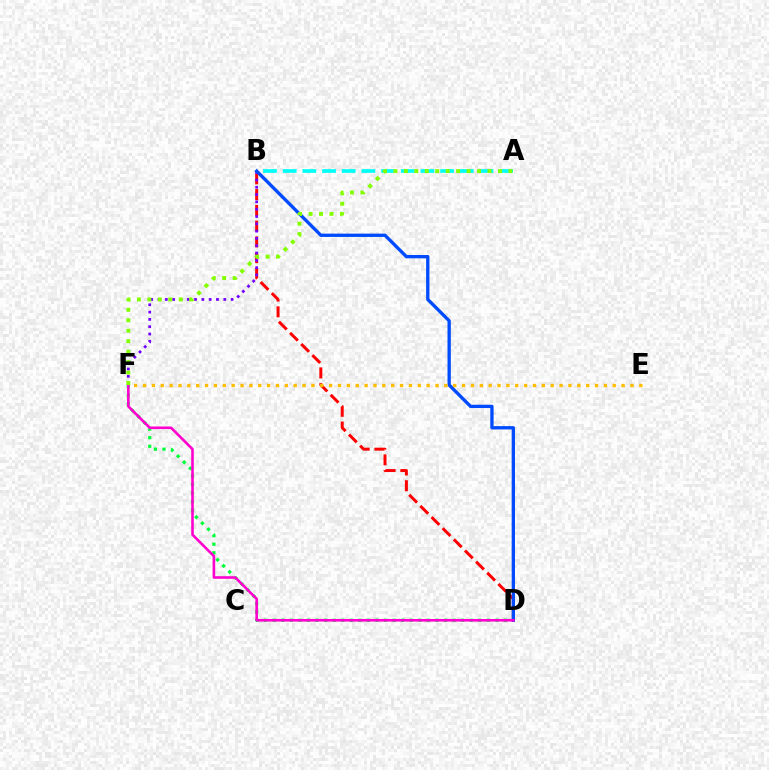{('A', 'B'): [{'color': '#00fff6', 'line_style': 'dashed', 'thickness': 2.67}], ('D', 'F'): [{'color': '#00ff39', 'line_style': 'dotted', 'thickness': 2.33}, {'color': '#ff00cf', 'line_style': 'solid', 'thickness': 1.87}], ('B', 'D'): [{'color': '#ff0000', 'line_style': 'dashed', 'thickness': 2.14}, {'color': '#004bff', 'line_style': 'solid', 'thickness': 2.39}], ('B', 'F'): [{'color': '#7200ff', 'line_style': 'dotted', 'thickness': 1.99}], ('E', 'F'): [{'color': '#ffbd00', 'line_style': 'dotted', 'thickness': 2.41}], ('A', 'F'): [{'color': '#84ff00', 'line_style': 'dotted', 'thickness': 2.84}]}